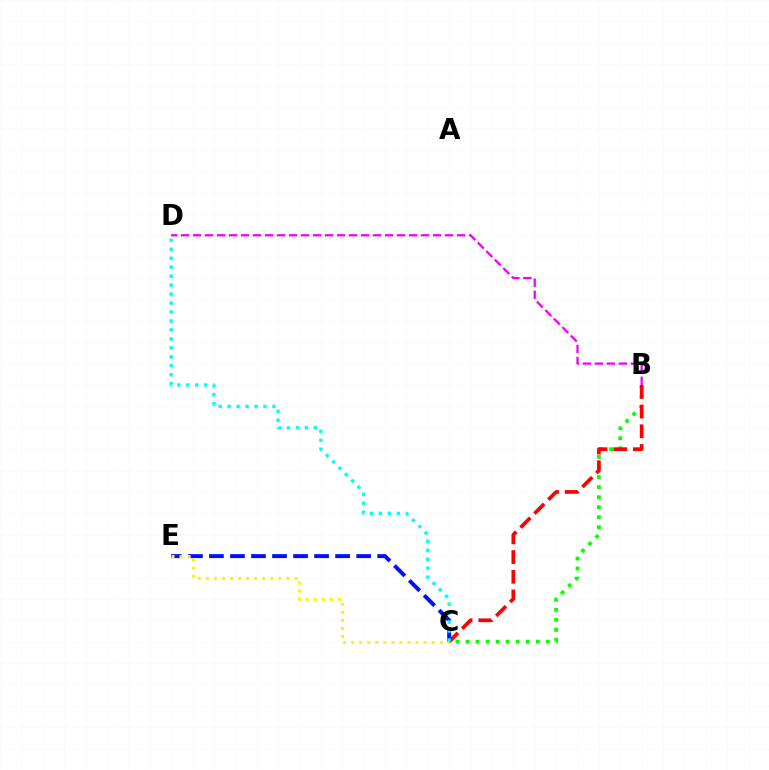{('B', 'C'): [{'color': '#08ff00', 'line_style': 'dotted', 'thickness': 2.73}, {'color': '#ff0000', 'line_style': 'dashed', 'thickness': 2.67}], ('B', 'D'): [{'color': '#ee00ff', 'line_style': 'dashed', 'thickness': 1.63}], ('C', 'E'): [{'color': '#0010ff', 'line_style': 'dashed', 'thickness': 2.86}, {'color': '#fcf500', 'line_style': 'dotted', 'thickness': 2.19}], ('C', 'D'): [{'color': '#00fff6', 'line_style': 'dotted', 'thickness': 2.44}]}